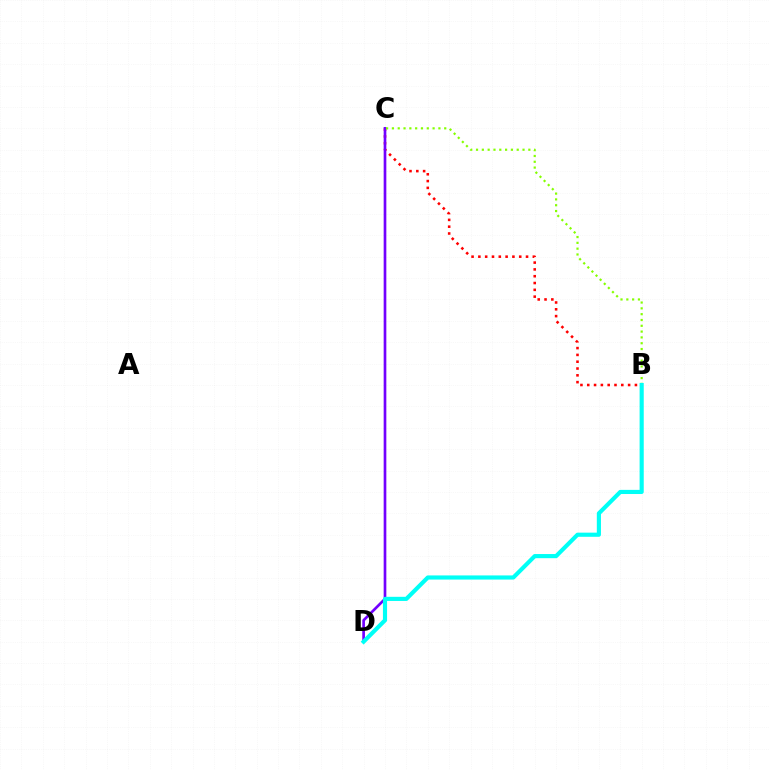{('B', 'C'): [{'color': '#ff0000', 'line_style': 'dotted', 'thickness': 1.85}, {'color': '#84ff00', 'line_style': 'dotted', 'thickness': 1.58}], ('C', 'D'): [{'color': '#7200ff', 'line_style': 'solid', 'thickness': 1.92}], ('B', 'D'): [{'color': '#00fff6', 'line_style': 'solid', 'thickness': 2.98}]}